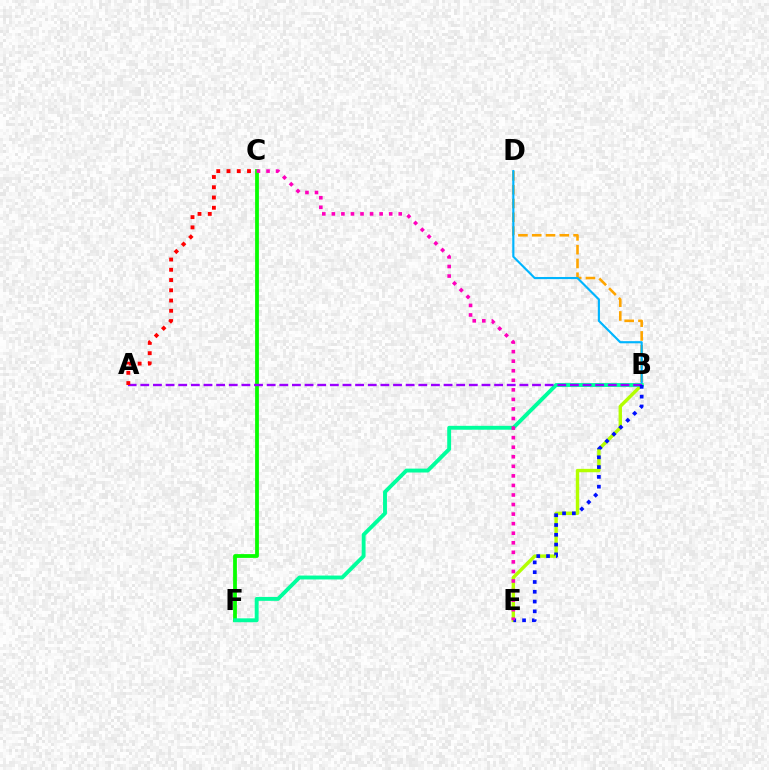{('B', 'D'): [{'color': '#ffa500', 'line_style': 'dashed', 'thickness': 1.87}, {'color': '#00b5ff', 'line_style': 'solid', 'thickness': 1.55}], ('B', 'E'): [{'color': '#b3ff00', 'line_style': 'solid', 'thickness': 2.45}, {'color': '#0010ff', 'line_style': 'dotted', 'thickness': 2.66}], ('C', 'F'): [{'color': '#08ff00', 'line_style': 'solid', 'thickness': 2.72}], ('B', 'F'): [{'color': '#00ff9d', 'line_style': 'solid', 'thickness': 2.8}], ('A', 'B'): [{'color': '#9b00ff', 'line_style': 'dashed', 'thickness': 1.72}], ('A', 'C'): [{'color': '#ff0000', 'line_style': 'dotted', 'thickness': 2.79}], ('C', 'E'): [{'color': '#ff00bd', 'line_style': 'dotted', 'thickness': 2.6}]}